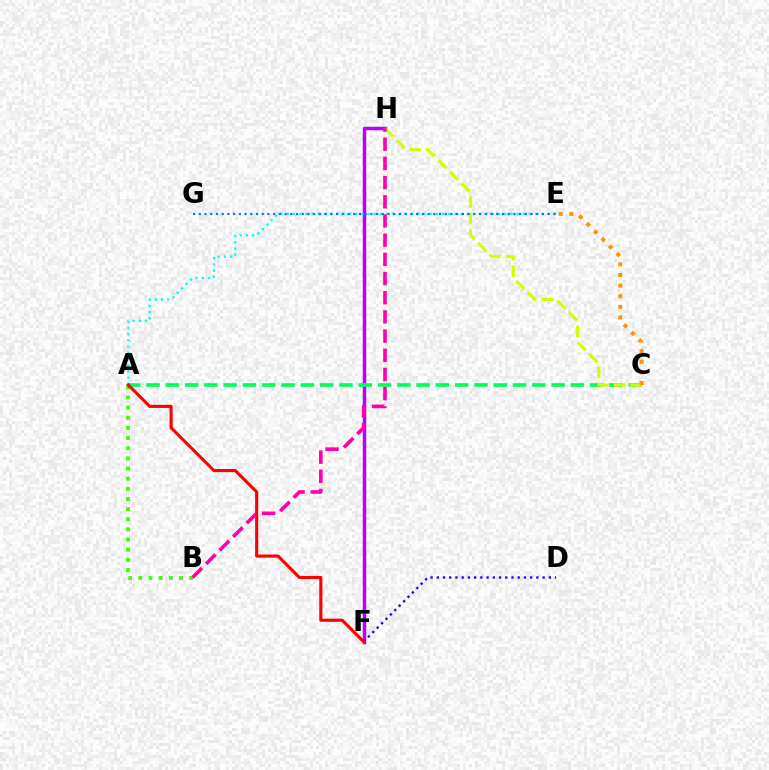{('F', 'H'): [{'color': '#b900ff', 'line_style': 'solid', 'thickness': 2.51}], ('A', 'E'): [{'color': '#00fff6', 'line_style': 'dotted', 'thickness': 1.69}], ('A', 'B'): [{'color': '#3dff00', 'line_style': 'dotted', 'thickness': 2.76}], ('D', 'F'): [{'color': '#2500ff', 'line_style': 'dotted', 'thickness': 1.69}], ('A', 'C'): [{'color': '#00ff5c', 'line_style': 'dashed', 'thickness': 2.62}], ('C', 'H'): [{'color': '#d1ff00', 'line_style': 'dashed', 'thickness': 2.25}], ('A', 'F'): [{'color': '#ff0000', 'line_style': 'solid', 'thickness': 2.23}], ('B', 'H'): [{'color': '#ff00ac', 'line_style': 'dashed', 'thickness': 2.61}], ('E', 'G'): [{'color': '#0074ff', 'line_style': 'dotted', 'thickness': 1.55}], ('C', 'E'): [{'color': '#ff9400', 'line_style': 'dotted', 'thickness': 2.89}]}